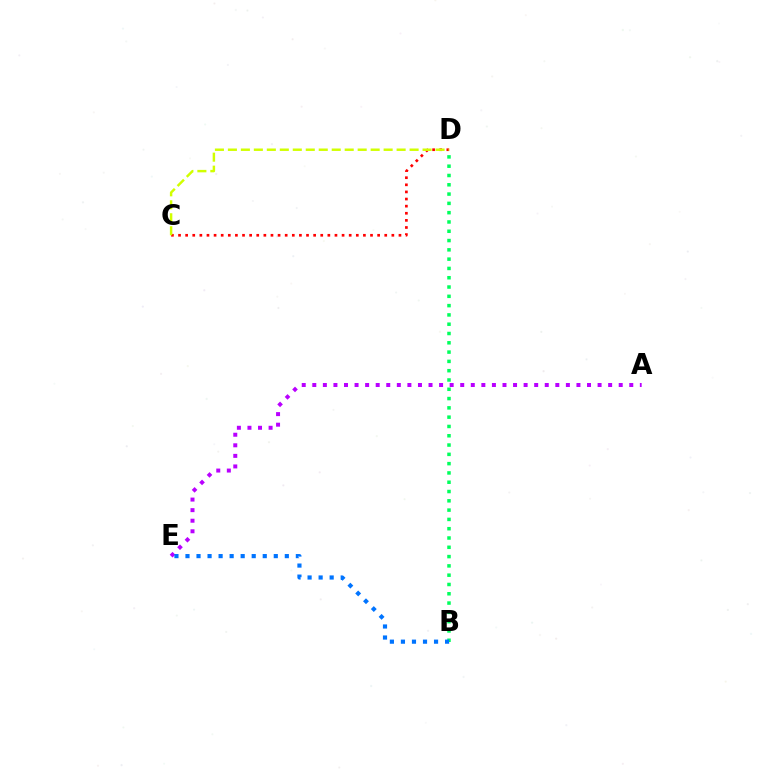{('A', 'E'): [{'color': '#b900ff', 'line_style': 'dotted', 'thickness': 2.87}], ('B', 'D'): [{'color': '#00ff5c', 'line_style': 'dotted', 'thickness': 2.53}], ('C', 'D'): [{'color': '#ff0000', 'line_style': 'dotted', 'thickness': 1.93}, {'color': '#d1ff00', 'line_style': 'dashed', 'thickness': 1.76}], ('B', 'E'): [{'color': '#0074ff', 'line_style': 'dotted', 'thickness': 3.0}]}